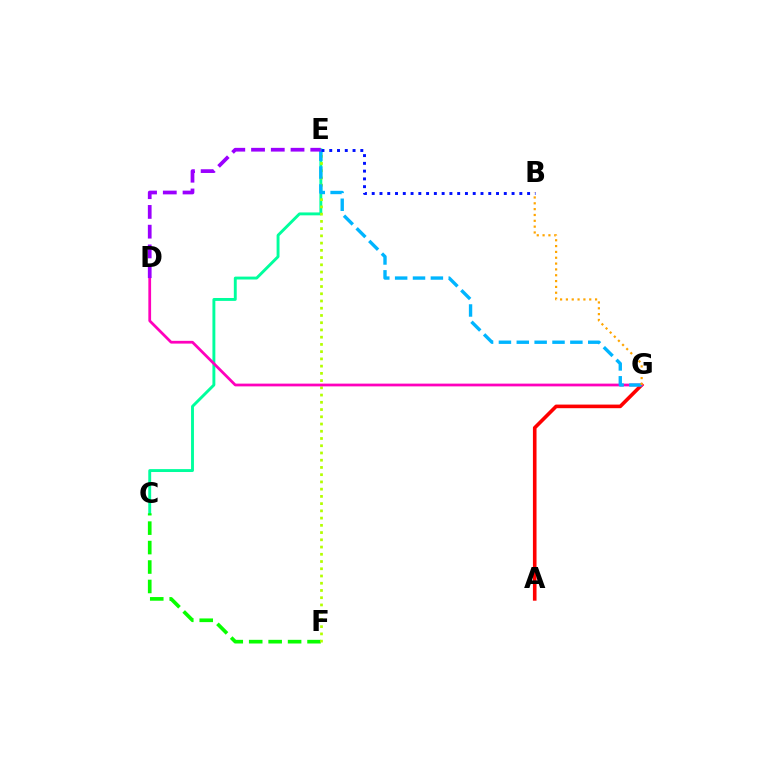{('A', 'G'): [{'color': '#ff0000', 'line_style': 'solid', 'thickness': 2.6}], ('C', 'E'): [{'color': '#00ff9d', 'line_style': 'solid', 'thickness': 2.09}], ('C', 'F'): [{'color': '#08ff00', 'line_style': 'dashed', 'thickness': 2.64}], ('E', 'F'): [{'color': '#b3ff00', 'line_style': 'dotted', 'thickness': 1.97}], ('D', 'G'): [{'color': '#ff00bd', 'line_style': 'solid', 'thickness': 1.98}], ('E', 'G'): [{'color': '#00b5ff', 'line_style': 'dashed', 'thickness': 2.43}], ('B', 'G'): [{'color': '#ffa500', 'line_style': 'dotted', 'thickness': 1.58}], ('B', 'E'): [{'color': '#0010ff', 'line_style': 'dotted', 'thickness': 2.11}], ('D', 'E'): [{'color': '#9b00ff', 'line_style': 'dashed', 'thickness': 2.68}]}